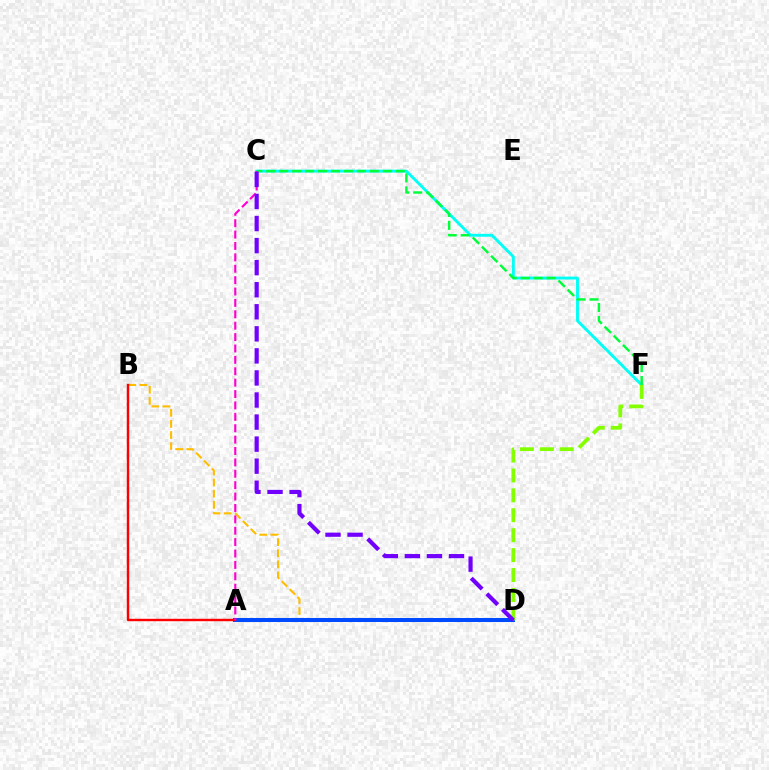{('B', 'D'): [{'color': '#ffbd00', 'line_style': 'dashed', 'thickness': 1.51}], ('A', 'D'): [{'color': '#004bff', 'line_style': 'solid', 'thickness': 2.91}], ('C', 'F'): [{'color': '#00fff6', 'line_style': 'solid', 'thickness': 2.08}, {'color': '#00ff39', 'line_style': 'dashed', 'thickness': 1.76}], ('A', 'B'): [{'color': '#ff0000', 'line_style': 'solid', 'thickness': 1.74}], ('A', 'C'): [{'color': '#ff00cf', 'line_style': 'dashed', 'thickness': 1.55}], ('D', 'F'): [{'color': '#84ff00', 'line_style': 'dashed', 'thickness': 2.71}], ('C', 'D'): [{'color': '#7200ff', 'line_style': 'dashed', 'thickness': 3.0}]}